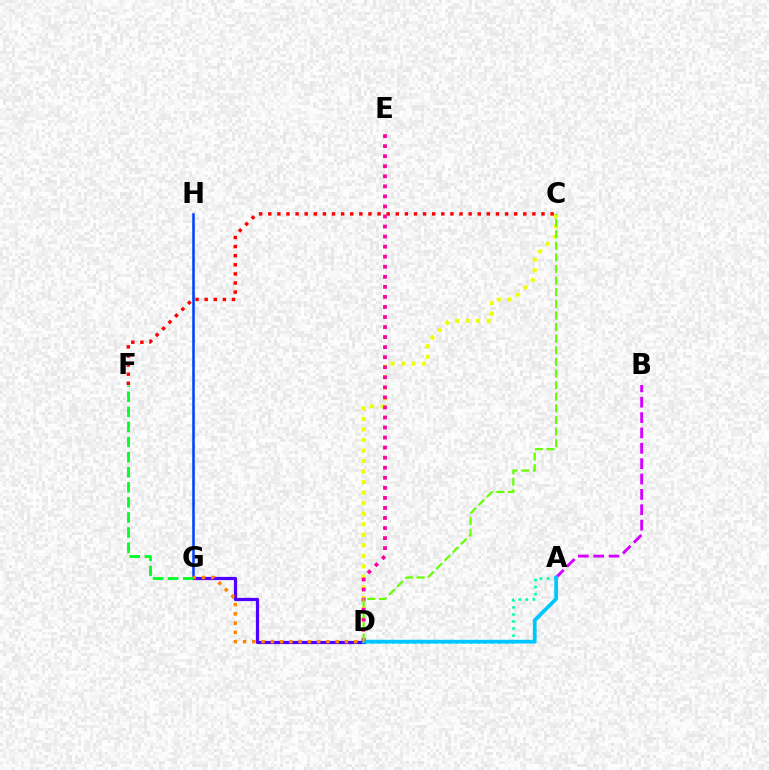{('G', 'H'): [{'color': '#003fff', 'line_style': 'solid', 'thickness': 1.82}], ('A', 'D'): [{'color': '#00ffaf', 'line_style': 'dotted', 'thickness': 1.92}, {'color': '#00c7ff', 'line_style': 'solid', 'thickness': 2.69}], ('A', 'B'): [{'color': '#d600ff', 'line_style': 'dashed', 'thickness': 2.09}], ('C', 'D'): [{'color': '#eeff00', 'line_style': 'dotted', 'thickness': 2.86}, {'color': '#66ff00', 'line_style': 'dashed', 'thickness': 1.58}], ('D', 'G'): [{'color': '#4f00ff', 'line_style': 'solid', 'thickness': 2.31}, {'color': '#ff8800', 'line_style': 'dotted', 'thickness': 2.52}], ('D', 'E'): [{'color': '#ff00a0', 'line_style': 'dotted', 'thickness': 2.73}], ('C', 'F'): [{'color': '#ff0000', 'line_style': 'dotted', 'thickness': 2.47}], ('F', 'G'): [{'color': '#00ff27', 'line_style': 'dashed', 'thickness': 2.05}]}